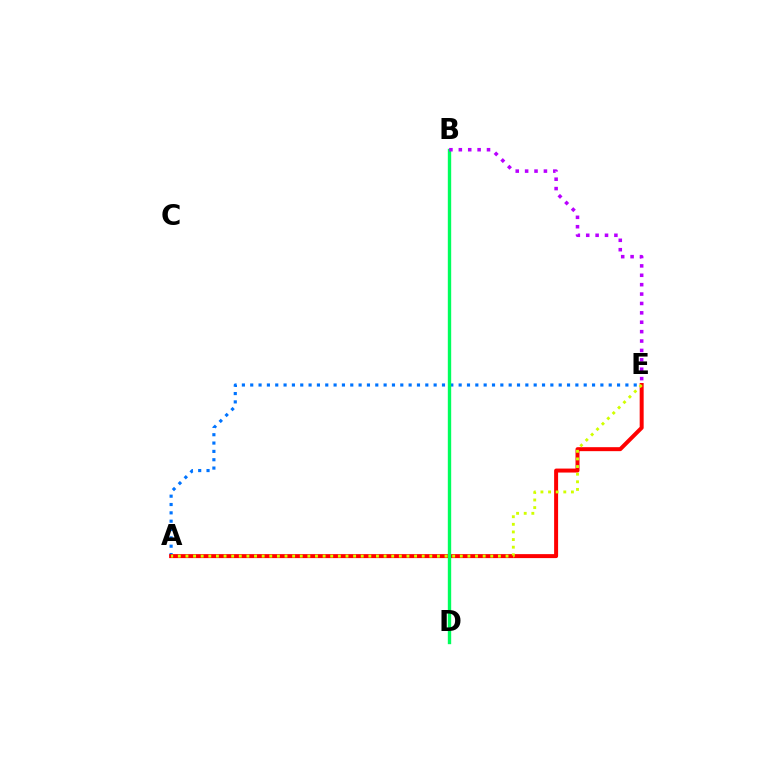{('A', 'E'): [{'color': '#0074ff', 'line_style': 'dotted', 'thickness': 2.27}, {'color': '#ff0000', 'line_style': 'solid', 'thickness': 2.87}, {'color': '#d1ff00', 'line_style': 'dotted', 'thickness': 2.07}], ('B', 'D'): [{'color': '#00ff5c', 'line_style': 'solid', 'thickness': 2.43}], ('B', 'E'): [{'color': '#b900ff', 'line_style': 'dotted', 'thickness': 2.55}]}